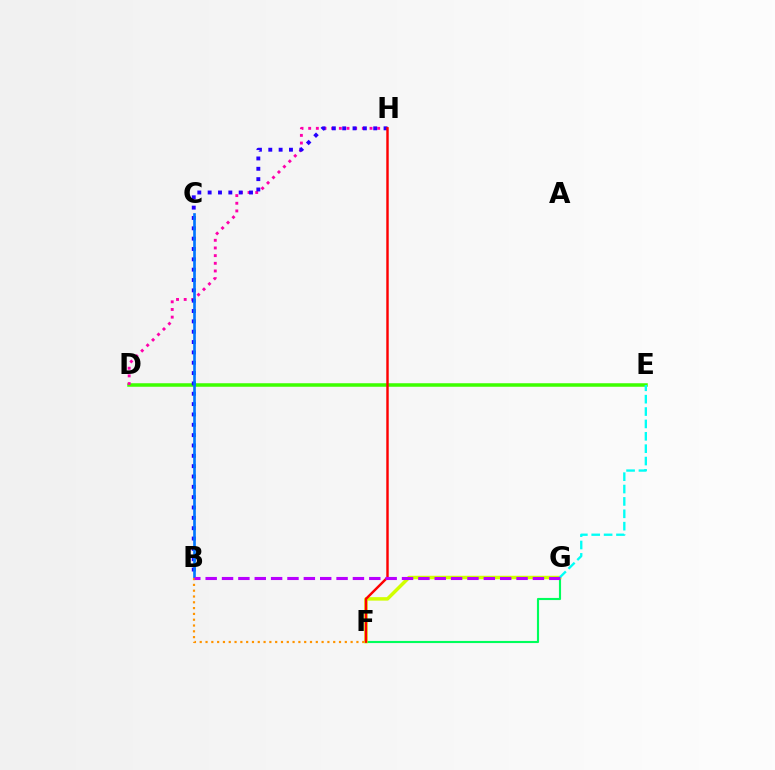{('D', 'E'): [{'color': '#3dff00', 'line_style': 'solid', 'thickness': 2.53}], ('D', 'H'): [{'color': '#ff00ac', 'line_style': 'dotted', 'thickness': 2.08}], ('F', 'G'): [{'color': '#00ff5c', 'line_style': 'solid', 'thickness': 1.54}, {'color': '#d1ff00', 'line_style': 'solid', 'thickness': 2.5}], ('B', 'H'): [{'color': '#2500ff', 'line_style': 'dotted', 'thickness': 2.81}], ('B', 'C'): [{'color': '#0074ff', 'line_style': 'solid', 'thickness': 1.92}], ('B', 'F'): [{'color': '#ff9400', 'line_style': 'dotted', 'thickness': 1.58}], ('F', 'H'): [{'color': '#ff0000', 'line_style': 'solid', 'thickness': 1.75}], ('E', 'G'): [{'color': '#00fff6', 'line_style': 'dashed', 'thickness': 1.68}], ('B', 'G'): [{'color': '#b900ff', 'line_style': 'dashed', 'thickness': 2.22}]}